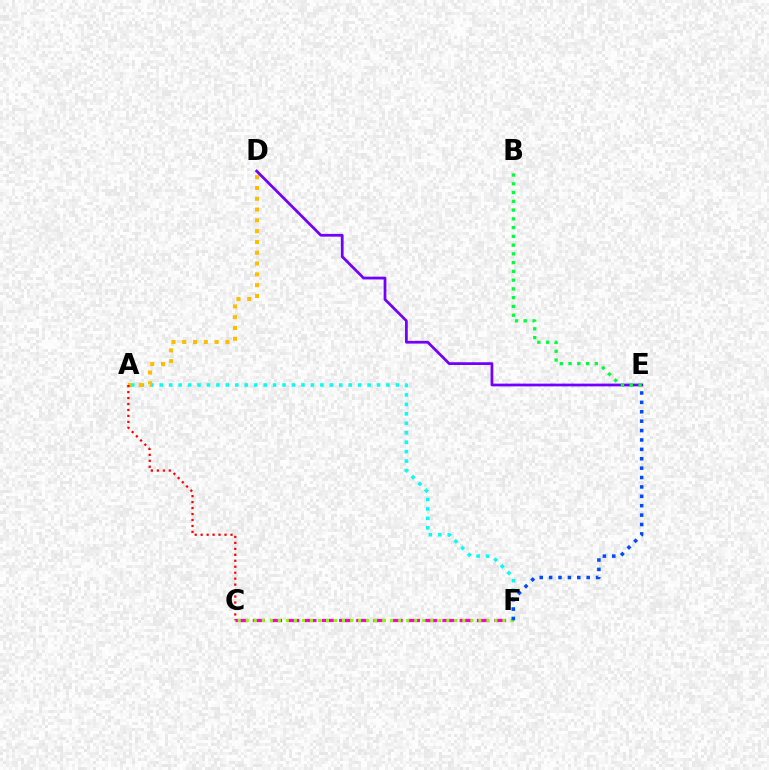{('A', 'F'): [{'color': '#00fff6', 'line_style': 'dotted', 'thickness': 2.57}], ('C', 'F'): [{'color': '#ff00cf', 'line_style': 'dashed', 'thickness': 2.34}, {'color': '#84ff00', 'line_style': 'dotted', 'thickness': 2.18}], ('A', 'D'): [{'color': '#ffbd00', 'line_style': 'dotted', 'thickness': 2.93}], ('A', 'C'): [{'color': '#ff0000', 'line_style': 'dotted', 'thickness': 1.62}], ('D', 'E'): [{'color': '#7200ff', 'line_style': 'solid', 'thickness': 1.98}], ('E', 'F'): [{'color': '#004bff', 'line_style': 'dotted', 'thickness': 2.55}], ('B', 'E'): [{'color': '#00ff39', 'line_style': 'dotted', 'thickness': 2.38}]}